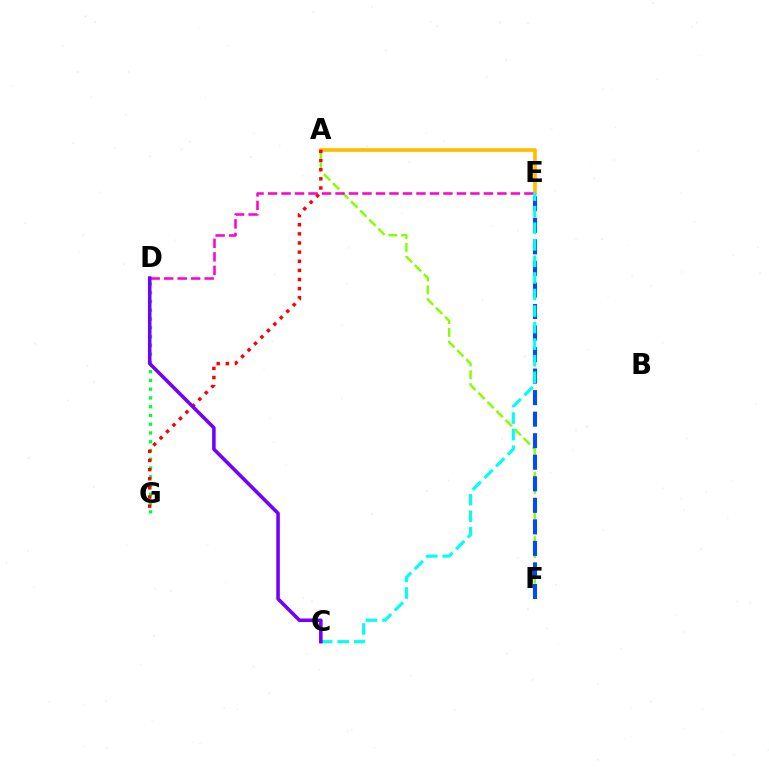{('A', 'F'): [{'color': '#84ff00', 'line_style': 'dashed', 'thickness': 1.74}], ('A', 'E'): [{'color': '#ffbd00', 'line_style': 'solid', 'thickness': 2.65}], ('E', 'F'): [{'color': '#004bff', 'line_style': 'dashed', 'thickness': 2.93}], ('D', 'G'): [{'color': '#00ff39', 'line_style': 'dotted', 'thickness': 2.38}], ('D', 'E'): [{'color': '#ff00cf', 'line_style': 'dashed', 'thickness': 1.83}], ('A', 'G'): [{'color': '#ff0000', 'line_style': 'dotted', 'thickness': 2.48}], ('C', 'E'): [{'color': '#00fff6', 'line_style': 'dashed', 'thickness': 2.25}], ('C', 'D'): [{'color': '#7200ff', 'line_style': 'solid', 'thickness': 2.55}]}